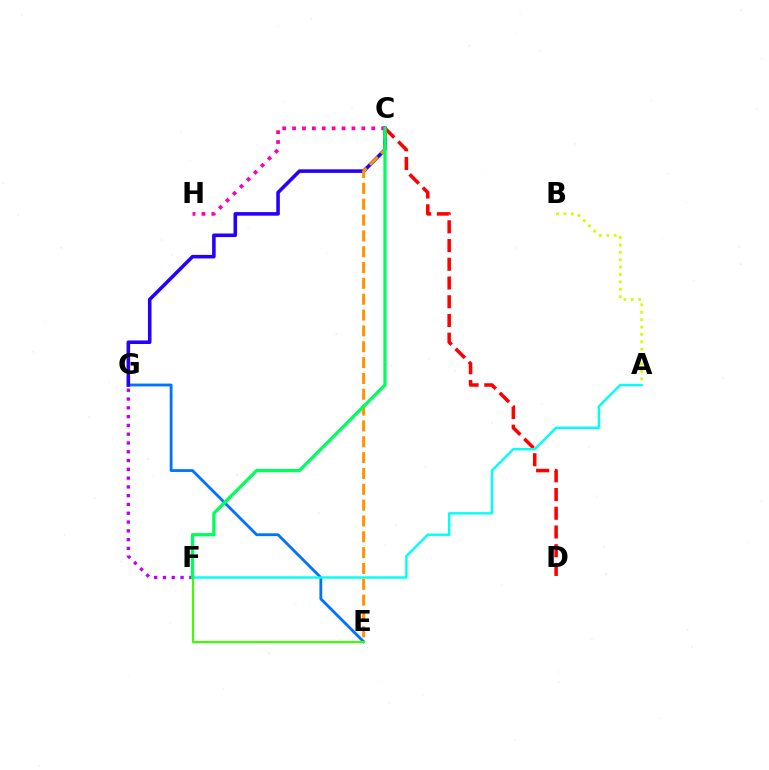{('C', 'D'): [{'color': '#ff0000', 'line_style': 'dashed', 'thickness': 2.54}], ('E', 'G'): [{'color': '#0074ff', 'line_style': 'solid', 'thickness': 2.04}], ('E', 'F'): [{'color': '#3dff00', 'line_style': 'solid', 'thickness': 1.55}], ('C', 'H'): [{'color': '#ff00ac', 'line_style': 'dotted', 'thickness': 2.69}], ('F', 'G'): [{'color': '#b900ff', 'line_style': 'dotted', 'thickness': 2.39}], ('A', 'B'): [{'color': '#d1ff00', 'line_style': 'dotted', 'thickness': 2.01}], ('C', 'G'): [{'color': '#2500ff', 'line_style': 'solid', 'thickness': 2.57}], ('A', 'F'): [{'color': '#00fff6', 'line_style': 'solid', 'thickness': 1.74}], ('C', 'E'): [{'color': '#ff9400', 'line_style': 'dashed', 'thickness': 2.15}], ('C', 'F'): [{'color': '#00ff5c', 'line_style': 'solid', 'thickness': 2.36}]}